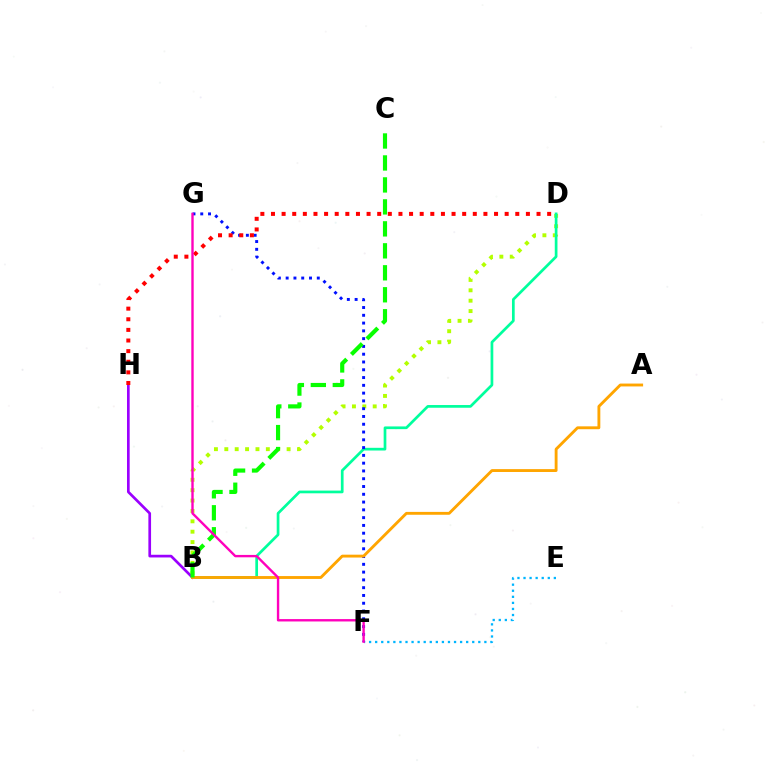{('B', 'D'): [{'color': '#b3ff00', 'line_style': 'dotted', 'thickness': 2.82}, {'color': '#00ff9d', 'line_style': 'solid', 'thickness': 1.95}], ('B', 'H'): [{'color': '#9b00ff', 'line_style': 'solid', 'thickness': 1.93}], ('E', 'F'): [{'color': '#00b5ff', 'line_style': 'dotted', 'thickness': 1.65}], ('F', 'G'): [{'color': '#0010ff', 'line_style': 'dotted', 'thickness': 2.11}, {'color': '#ff00bd', 'line_style': 'solid', 'thickness': 1.71}], ('A', 'B'): [{'color': '#ffa500', 'line_style': 'solid', 'thickness': 2.06}], ('B', 'C'): [{'color': '#08ff00', 'line_style': 'dashed', 'thickness': 2.98}], ('D', 'H'): [{'color': '#ff0000', 'line_style': 'dotted', 'thickness': 2.89}]}